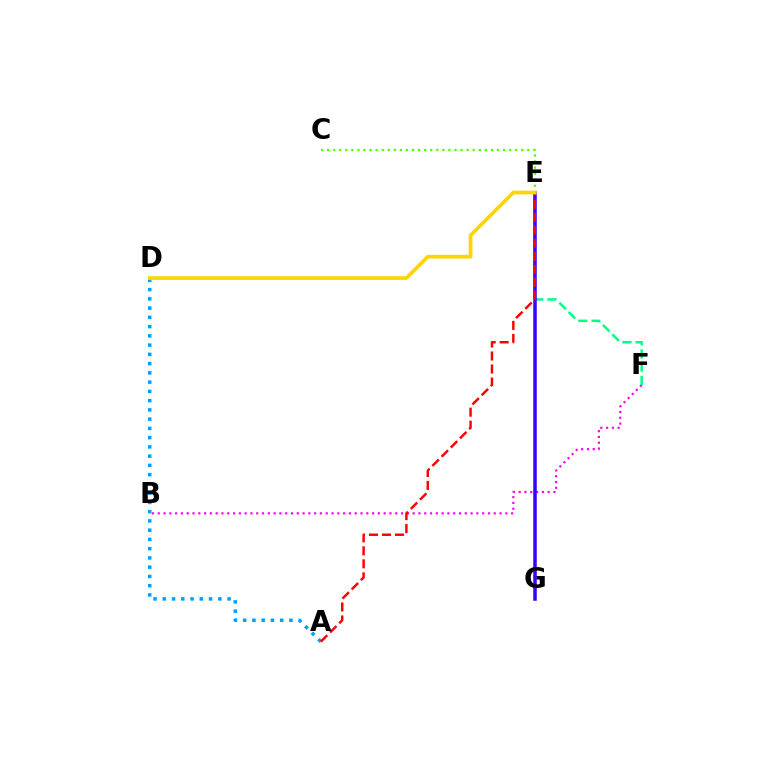{('B', 'F'): [{'color': '#ff00ed', 'line_style': 'dotted', 'thickness': 1.57}], ('E', 'F'): [{'color': '#00ff86', 'line_style': 'dashed', 'thickness': 1.8}], ('C', 'E'): [{'color': '#4fff00', 'line_style': 'dotted', 'thickness': 1.65}], ('A', 'D'): [{'color': '#009eff', 'line_style': 'dotted', 'thickness': 2.51}], ('E', 'G'): [{'color': '#3700ff', 'line_style': 'solid', 'thickness': 2.53}], ('A', 'E'): [{'color': '#ff0000', 'line_style': 'dashed', 'thickness': 1.77}], ('D', 'E'): [{'color': '#ffd500', 'line_style': 'solid', 'thickness': 2.67}]}